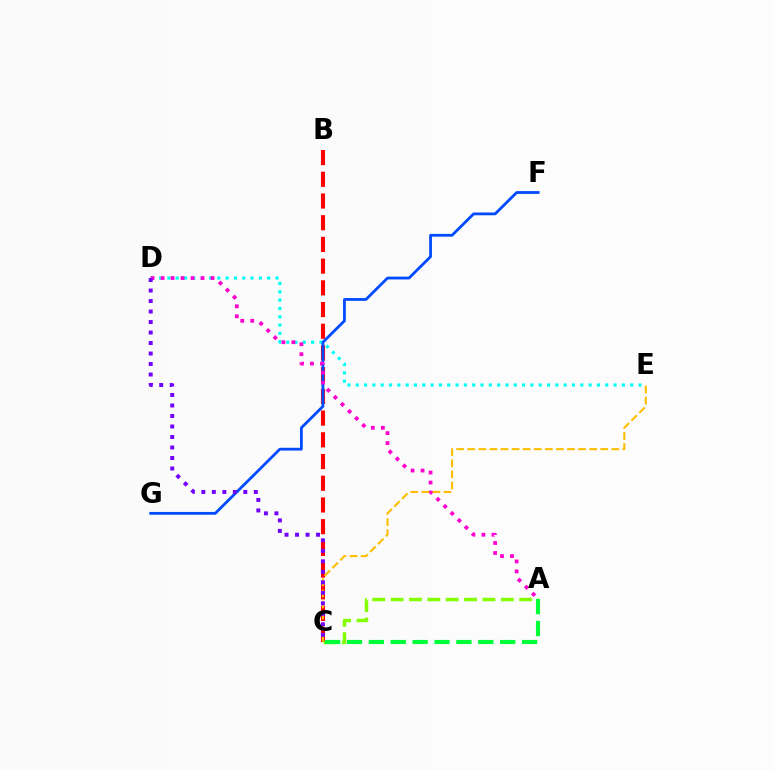{('D', 'E'): [{'color': '#00fff6', 'line_style': 'dotted', 'thickness': 2.26}], ('B', 'C'): [{'color': '#ff0000', 'line_style': 'dashed', 'thickness': 2.95}], ('F', 'G'): [{'color': '#004bff', 'line_style': 'solid', 'thickness': 2.01}], ('A', 'D'): [{'color': '#ff00cf', 'line_style': 'dotted', 'thickness': 2.71}], ('C', 'E'): [{'color': '#ffbd00', 'line_style': 'dashed', 'thickness': 1.51}], ('C', 'D'): [{'color': '#7200ff', 'line_style': 'dotted', 'thickness': 2.85}], ('A', 'C'): [{'color': '#84ff00', 'line_style': 'dashed', 'thickness': 2.49}, {'color': '#00ff39', 'line_style': 'dashed', 'thickness': 2.97}]}